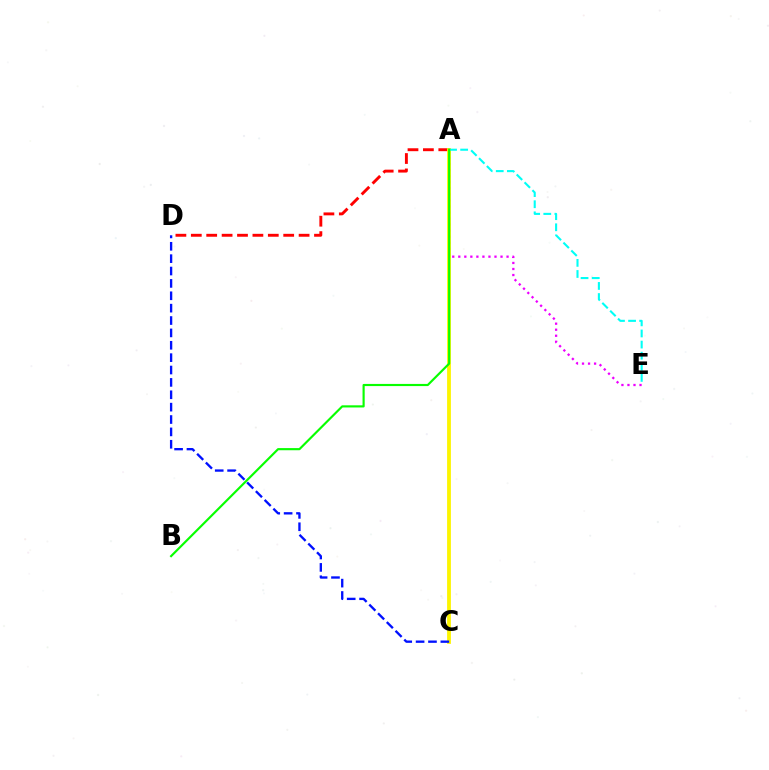{('A', 'D'): [{'color': '#ff0000', 'line_style': 'dashed', 'thickness': 2.09}], ('A', 'E'): [{'color': '#ee00ff', 'line_style': 'dotted', 'thickness': 1.64}, {'color': '#00fff6', 'line_style': 'dashed', 'thickness': 1.51}], ('A', 'C'): [{'color': '#fcf500', 'line_style': 'solid', 'thickness': 2.74}], ('C', 'D'): [{'color': '#0010ff', 'line_style': 'dashed', 'thickness': 1.68}], ('A', 'B'): [{'color': '#08ff00', 'line_style': 'solid', 'thickness': 1.55}]}